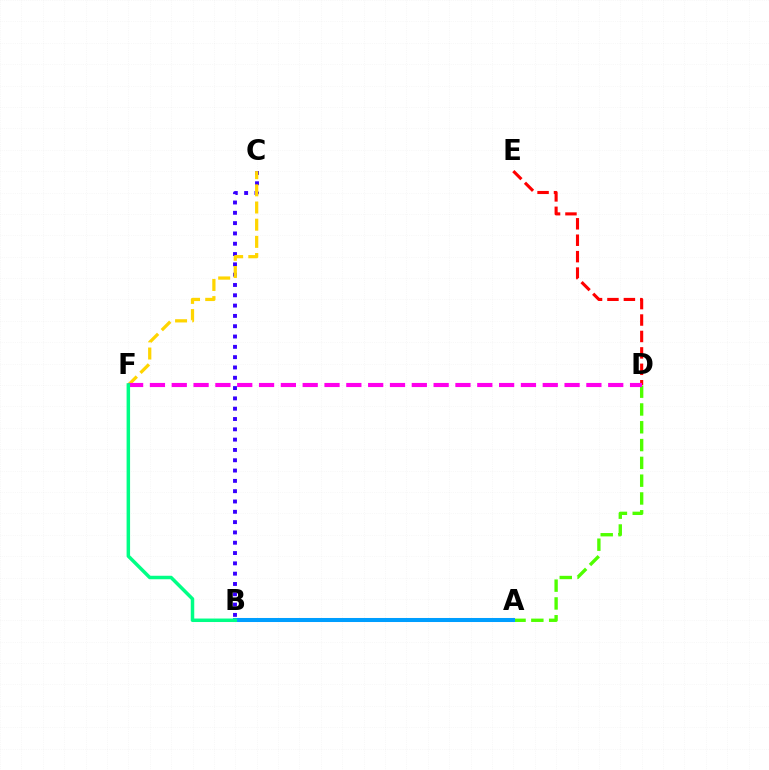{('B', 'C'): [{'color': '#3700ff', 'line_style': 'dotted', 'thickness': 2.8}], ('D', 'E'): [{'color': '#ff0000', 'line_style': 'dashed', 'thickness': 2.23}], ('A', 'D'): [{'color': '#4fff00', 'line_style': 'dashed', 'thickness': 2.42}], ('C', 'F'): [{'color': '#ffd500', 'line_style': 'dashed', 'thickness': 2.33}], ('D', 'F'): [{'color': '#ff00ed', 'line_style': 'dashed', 'thickness': 2.96}], ('A', 'B'): [{'color': '#009eff', 'line_style': 'solid', 'thickness': 2.91}], ('B', 'F'): [{'color': '#00ff86', 'line_style': 'solid', 'thickness': 2.51}]}